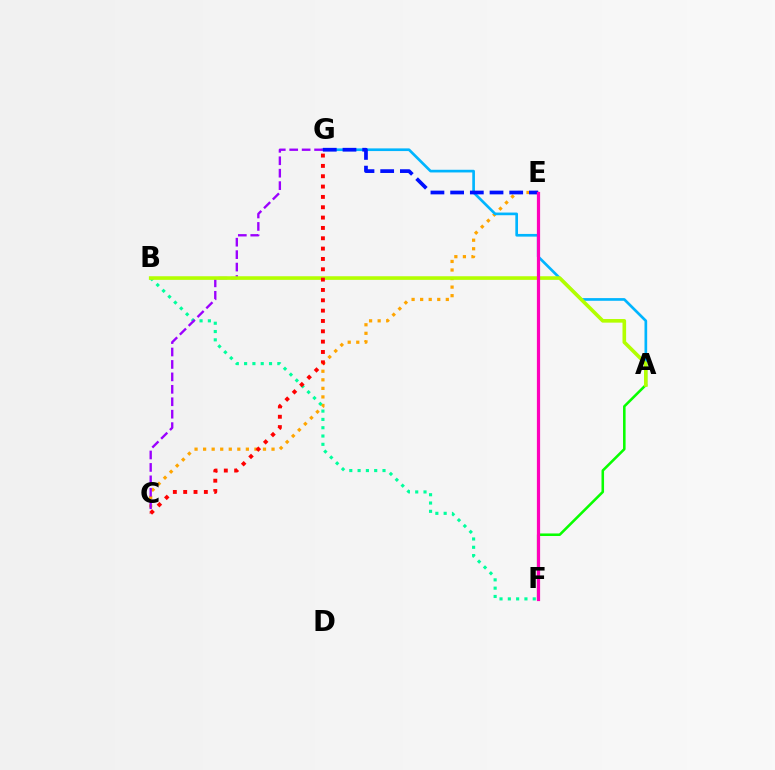{('C', 'E'): [{'color': '#ffa500', 'line_style': 'dotted', 'thickness': 2.32}], ('A', 'G'): [{'color': '#00b5ff', 'line_style': 'solid', 'thickness': 1.93}], ('A', 'F'): [{'color': '#08ff00', 'line_style': 'solid', 'thickness': 1.84}], ('B', 'F'): [{'color': '#00ff9d', 'line_style': 'dotted', 'thickness': 2.26}], ('C', 'G'): [{'color': '#9b00ff', 'line_style': 'dashed', 'thickness': 1.69}, {'color': '#ff0000', 'line_style': 'dotted', 'thickness': 2.81}], ('A', 'B'): [{'color': '#b3ff00', 'line_style': 'solid', 'thickness': 2.61}], ('E', 'G'): [{'color': '#0010ff', 'line_style': 'dashed', 'thickness': 2.68}], ('E', 'F'): [{'color': '#ff00bd', 'line_style': 'solid', 'thickness': 2.31}]}